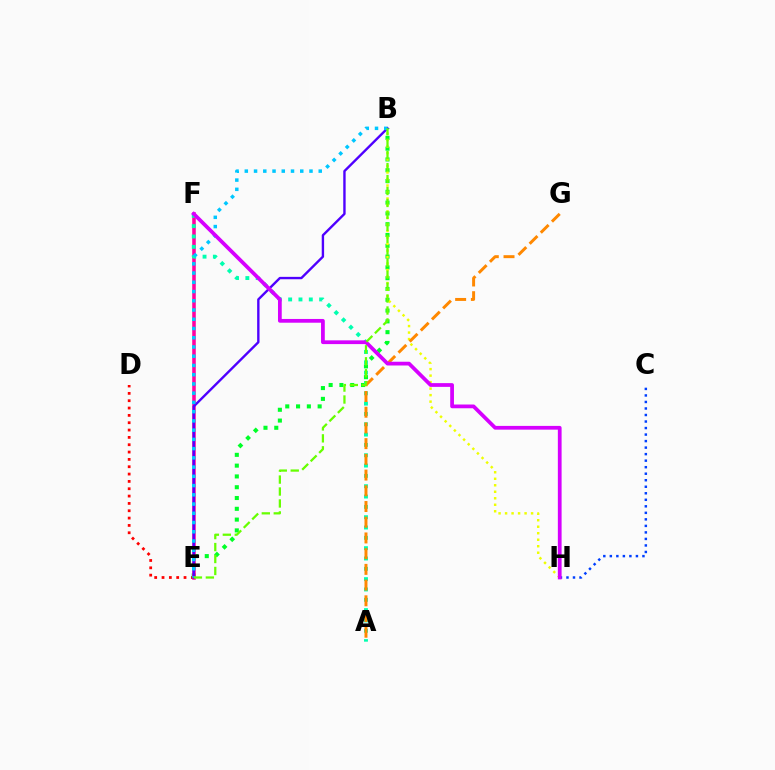{('D', 'E'): [{'color': '#ff0000', 'line_style': 'dotted', 'thickness': 1.99}], ('B', 'E'): [{'color': '#00ff27', 'line_style': 'dotted', 'thickness': 2.93}, {'color': '#4f00ff', 'line_style': 'solid', 'thickness': 1.71}, {'color': '#00c7ff', 'line_style': 'dotted', 'thickness': 2.51}, {'color': '#66ff00', 'line_style': 'dashed', 'thickness': 1.62}], ('E', 'F'): [{'color': '#ff00a0', 'line_style': 'solid', 'thickness': 2.55}], ('B', 'H'): [{'color': '#eeff00', 'line_style': 'dotted', 'thickness': 1.77}], ('A', 'F'): [{'color': '#00ffaf', 'line_style': 'dotted', 'thickness': 2.81}], ('C', 'H'): [{'color': '#003fff', 'line_style': 'dotted', 'thickness': 1.77}], ('A', 'G'): [{'color': '#ff8800', 'line_style': 'dashed', 'thickness': 2.13}], ('F', 'H'): [{'color': '#d600ff', 'line_style': 'solid', 'thickness': 2.7}]}